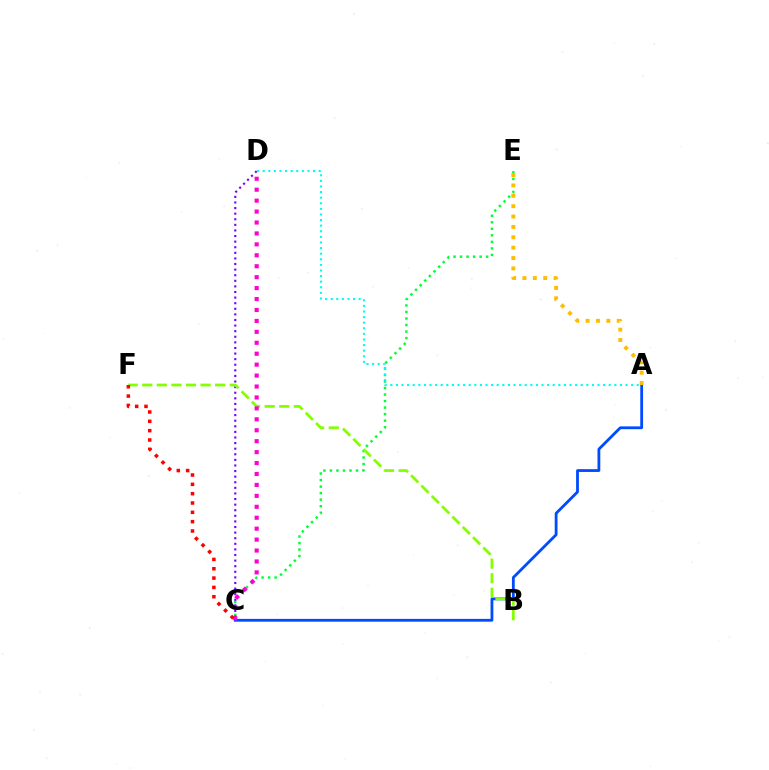{('C', 'E'): [{'color': '#00ff39', 'line_style': 'dotted', 'thickness': 1.77}], ('A', 'C'): [{'color': '#004bff', 'line_style': 'solid', 'thickness': 2.01}], ('C', 'D'): [{'color': '#7200ff', 'line_style': 'dotted', 'thickness': 1.52}, {'color': '#ff00cf', 'line_style': 'dotted', 'thickness': 2.97}], ('B', 'F'): [{'color': '#84ff00', 'line_style': 'dashed', 'thickness': 1.98}], ('A', 'E'): [{'color': '#ffbd00', 'line_style': 'dotted', 'thickness': 2.82}], ('A', 'D'): [{'color': '#00fff6', 'line_style': 'dotted', 'thickness': 1.52}], ('C', 'F'): [{'color': '#ff0000', 'line_style': 'dotted', 'thickness': 2.53}]}